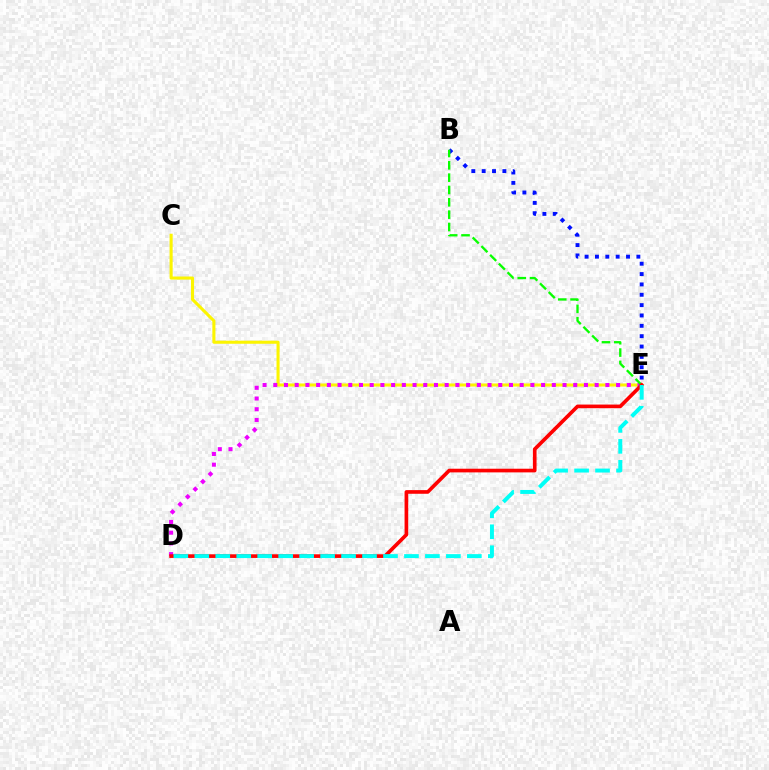{('C', 'E'): [{'color': '#fcf500', 'line_style': 'solid', 'thickness': 2.22}], ('D', 'E'): [{'color': '#ee00ff', 'line_style': 'dotted', 'thickness': 2.91}, {'color': '#ff0000', 'line_style': 'solid', 'thickness': 2.63}, {'color': '#00fff6', 'line_style': 'dashed', 'thickness': 2.85}], ('B', 'E'): [{'color': '#0010ff', 'line_style': 'dotted', 'thickness': 2.81}, {'color': '#08ff00', 'line_style': 'dashed', 'thickness': 1.67}]}